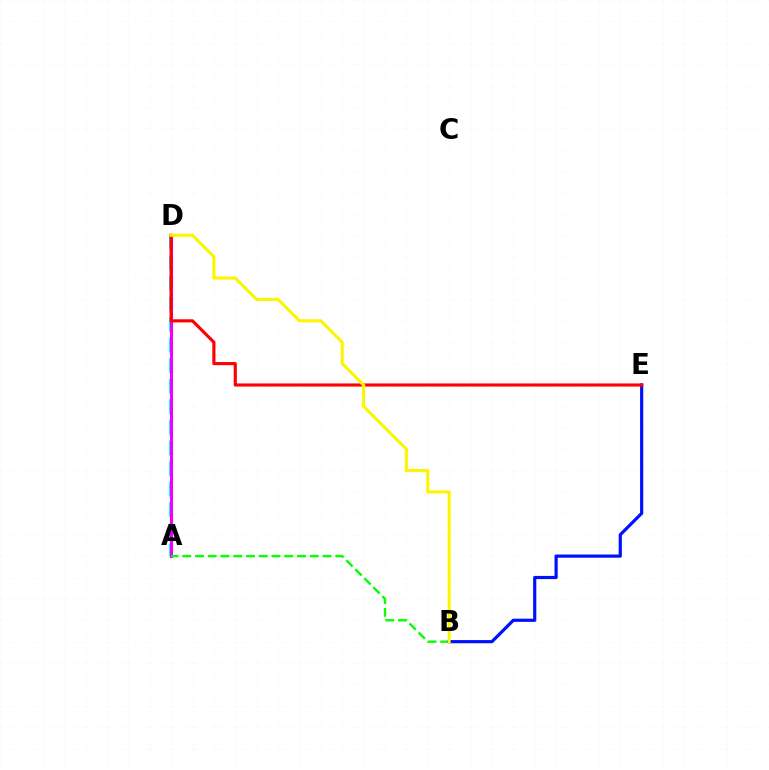{('A', 'D'): [{'color': '#00fff6', 'line_style': 'dashed', 'thickness': 2.8}, {'color': '#ee00ff', 'line_style': 'solid', 'thickness': 2.24}], ('A', 'B'): [{'color': '#08ff00', 'line_style': 'dashed', 'thickness': 1.73}], ('B', 'E'): [{'color': '#0010ff', 'line_style': 'solid', 'thickness': 2.29}], ('D', 'E'): [{'color': '#ff0000', 'line_style': 'solid', 'thickness': 2.25}], ('B', 'D'): [{'color': '#fcf500', 'line_style': 'solid', 'thickness': 2.23}]}